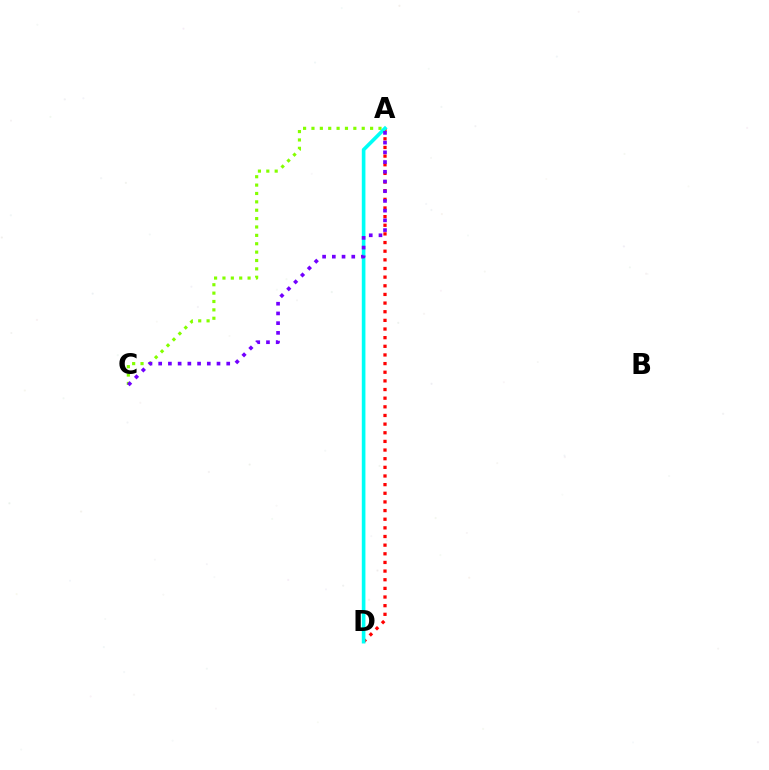{('A', 'C'): [{'color': '#84ff00', 'line_style': 'dotted', 'thickness': 2.28}, {'color': '#7200ff', 'line_style': 'dotted', 'thickness': 2.64}], ('A', 'D'): [{'color': '#ff0000', 'line_style': 'dotted', 'thickness': 2.35}, {'color': '#00fff6', 'line_style': 'solid', 'thickness': 2.61}]}